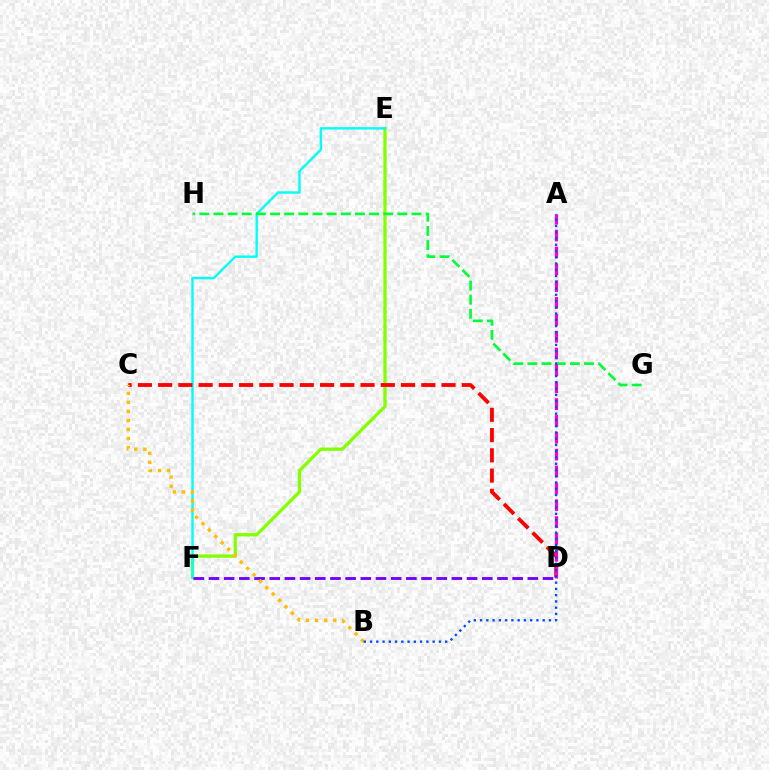{('E', 'F'): [{'color': '#84ff00', 'line_style': 'solid', 'thickness': 2.36}, {'color': '#00fff6', 'line_style': 'solid', 'thickness': 1.73}], ('C', 'D'): [{'color': '#ff0000', 'line_style': 'dashed', 'thickness': 2.75}], ('G', 'H'): [{'color': '#00ff39', 'line_style': 'dashed', 'thickness': 1.92}], ('A', 'D'): [{'color': '#ff00cf', 'line_style': 'dashed', 'thickness': 2.29}], ('D', 'F'): [{'color': '#7200ff', 'line_style': 'dashed', 'thickness': 2.06}], ('B', 'C'): [{'color': '#ffbd00', 'line_style': 'dotted', 'thickness': 2.46}], ('A', 'B'): [{'color': '#004bff', 'line_style': 'dotted', 'thickness': 1.7}]}